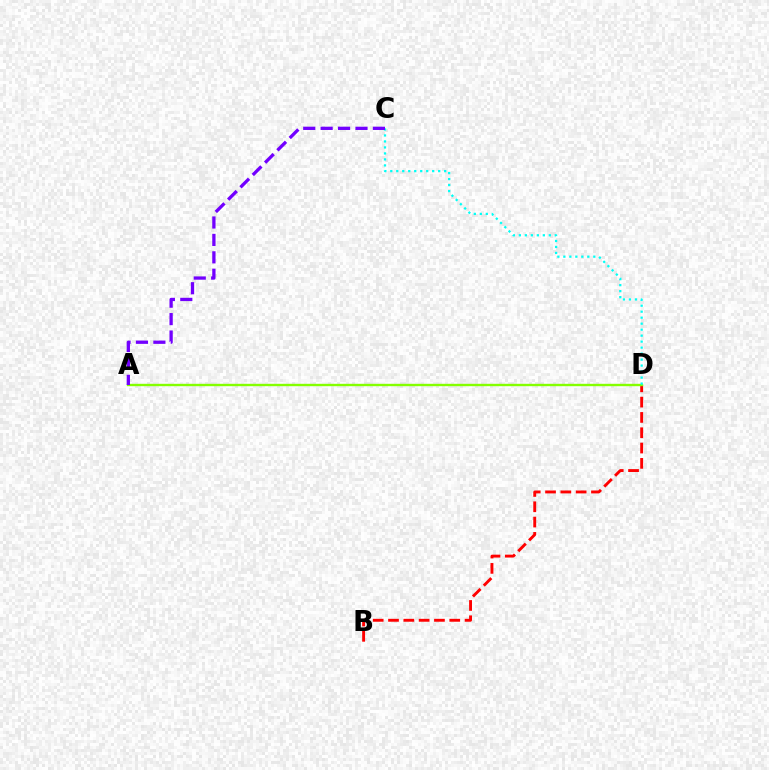{('B', 'D'): [{'color': '#ff0000', 'line_style': 'dashed', 'thickness': 2.08}], ('A', 'D'): [{'color': '#84ff00', 'line_style': 'solid', 'thickness': 1.71}], ('C', 'D'): [{'color': '#00fff6', 'line_style': 'dotted', 'thickness': 1.63}], ('A', 'C'): [{'color': '#7200ff', 'line_style': 'dashed', 'thickness': 2.37}]}